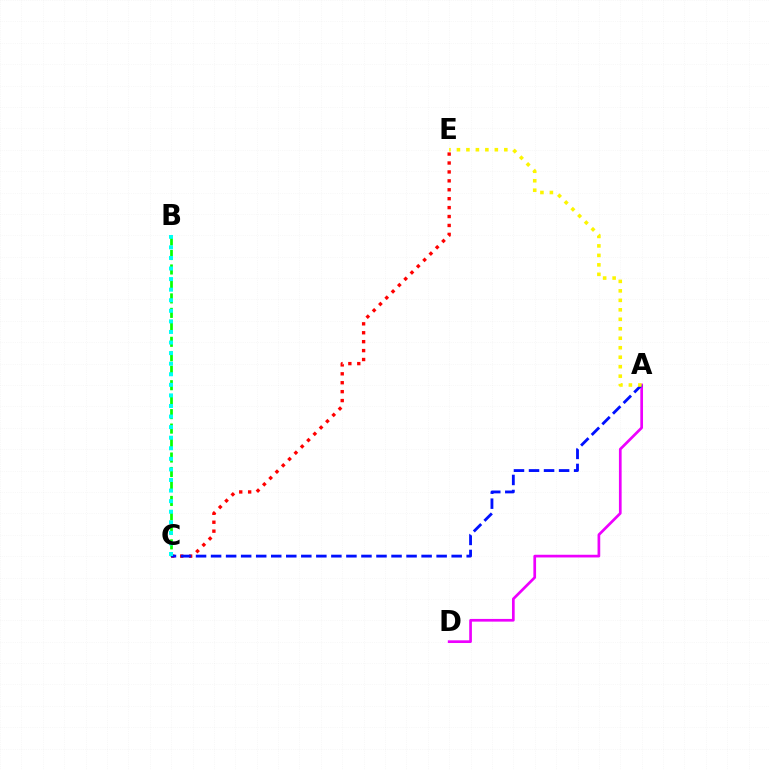{('B', 'C'): [{'color': '#08ff00', 'line_style': 'dashed', 'thickness': 1.97}, {'color': '#00fff6', 'line_style': 'dotted', 'thickness': 2.87}], ('C', 'E'): [{'color': '#ff0000', 'line_style': 'dotted', 'thickness': 2.42}], ('A', 'D'): [{'color': '#ee00ff', 'line_style': 'solid', 'thickness': 1.94}], ('A', 'C'): [{'color': '#0010ff', 'line_style': 'dashed', 'thickness': 2.04}], ('A', 'E'): [{'color': '#fcf500', 'line_style': 'dotted', 'thickness': 2.58}]}